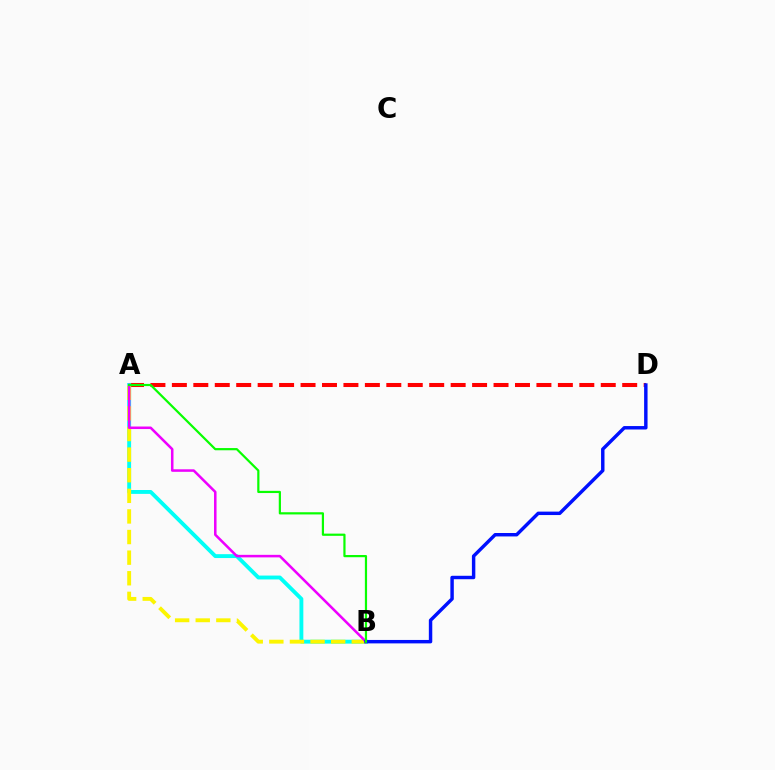{('A', 'D'): [{'color': '#ff0000', 'line_style': 'dashed', 'thickness': 2.91}], ('A', 'B'): [{'color': '#00fff6', 'line_style': 'solid', 'thickness': 2.79}, {'color': '#fcf500', 'line_style': 'dashed', 'thickness': 2.8}, {'color': '#ee00ff', 'line_style': 'solid', 'thickness': 1.82}, {'color': '#08ff00', 'line_style': 'solid', 'thickness': 1.59}], ('B', 'D'): [{'color': '#0010ff', 'line_style': 'solid', 'thickness': 2.47}]}